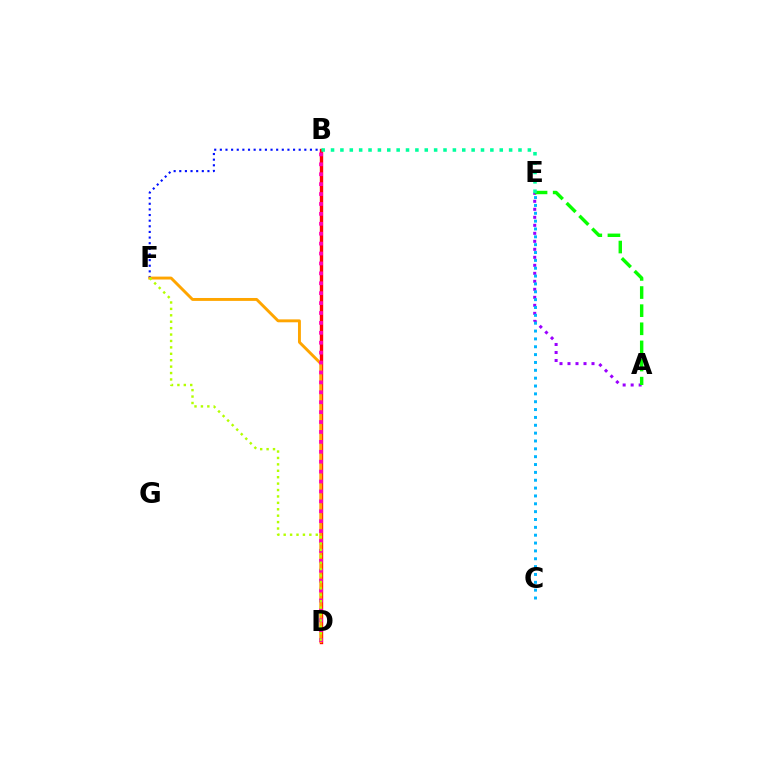{('A', 'E'): [{'color': '#9b00ff', 'line_style': 'dotted', 'thickness': 2.17}, {'color': '#08ff00', 'line_style': 'dashed', 'thickness': 2.46}], ('B', 'D'): [{'color': '#ff0000', 'line_style': 'solid', 'thickness': 2.43}, {'color': '#ff00bd', 'line_style': 'dotted', 'thickness': 2.69}], ('C', 'E'): [{'color': '#00b5ff', 'line_style': 'dotted', 'thickness': 2.13}], ('B', 'F'): [{'color': '#0010ff', 'line_style': 'dotted', 'thickness': 1.53}], ('D', 'F'): [{'color': '#ffa500', 'line_style': 'solid', 'thickness': 2.1}, {'color': '#b3ff00', 'line_style': 'dotted', 'thickness': 1.74}], ('B', 'E'): [{'color': '#00ff9d', 'line_style': 'dotted', 'thickness': 2.55}]}